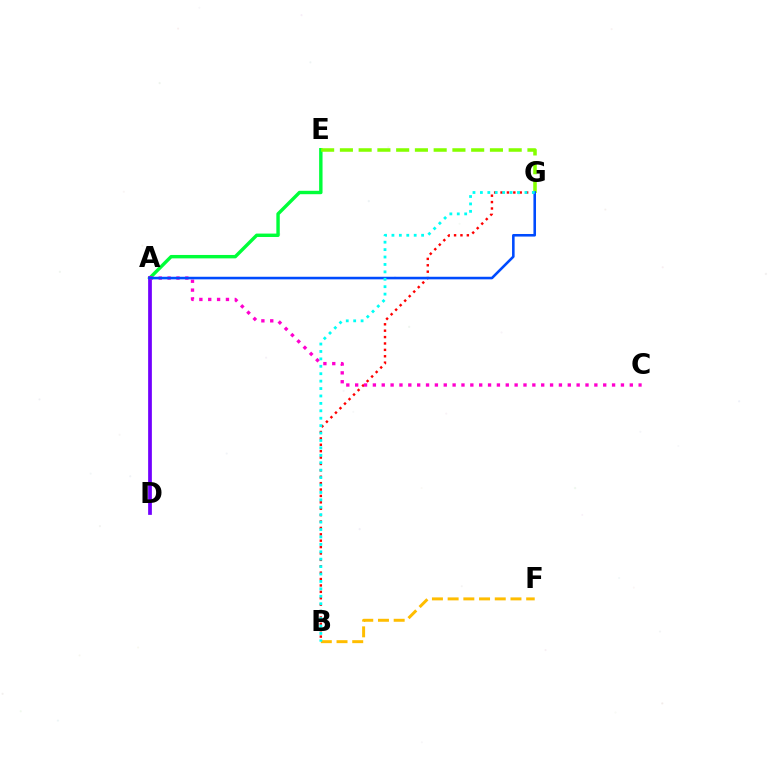{('A', 'E'): [{'color': '#00ff39', 'line_style': 'solid', 'thickness': 2.45}], ('B', 'G'): [{'color': '#ff0000', 'line_style': 'dotted', 'thickness': 1.74}, {'color': '#00fff6', 'line_style': 'dotted', 'thickness': 2.02}], ('A', 'D'): [{'color': '#7200ff', 'line_style': 'solid', 'thickness': 2.69}], ('E', 'G'): [{'color': '#84ff00', 'line_style': 'dashed', 'thickness': 2.55}], ('A', 'C'): [{'color': '#ff00cf', 'line_style': 'dotted', 'thickness': 2.41}], ('A', 'G'): [{'color': '#004bff', 'line_style': 'solid', 'thickness': 1.86}], ('B', 'F'): [{'color': '#ffbd00', 'line_style': 'dashed', 'thickness': 2.13}]}